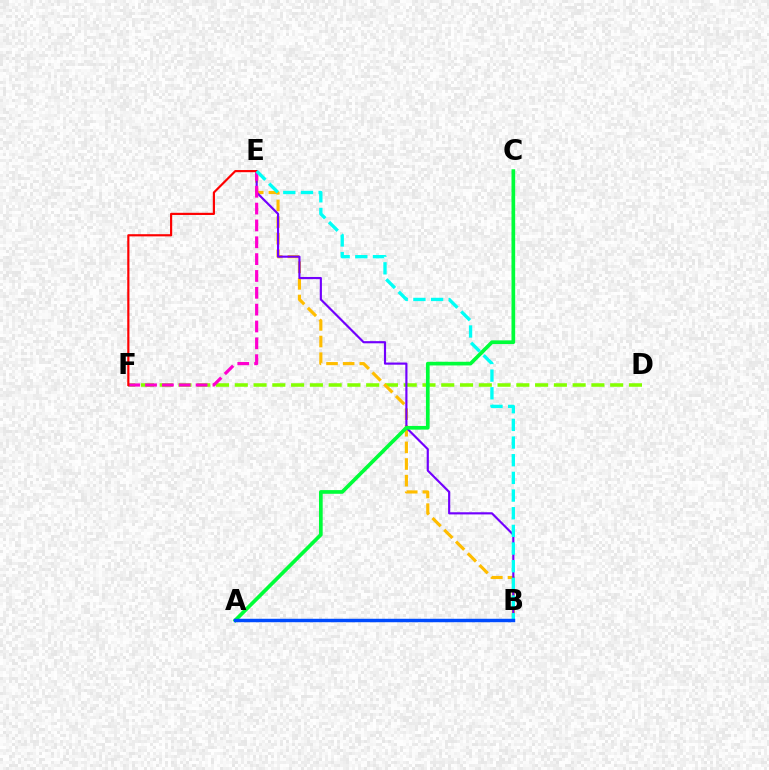{('D', 'F'): [{'color': '#84ff00', 'line_style': 'dashed', 'thickness': 2.55}], ('B', 'E'): [{'color': '#ffbd00', 'line_style': 'dashed', 'thickness': 2.26}, {'color': '#7200ff', 'line_style': 'solid', 'thickness': 1.56}, {'color': '#00fff6', 'line_style': 'dashed', 'thickness': 2.4}], ('E', 'F'): [{'color': '#ff00cf', 'line_style': 'dashed', 'thickness': 2.29}, {'color': '#ff0000', 'line_style': 'solid', 'thickness': 1.57}], ('A', 'C'): [{'color': '#00ff39', 'line_style': 'solid', 'thickness': 2.65}], ('A', 'B'): [{'color': '#004bff', 'line_style': 'solid', 'thickness': 2.49}]}